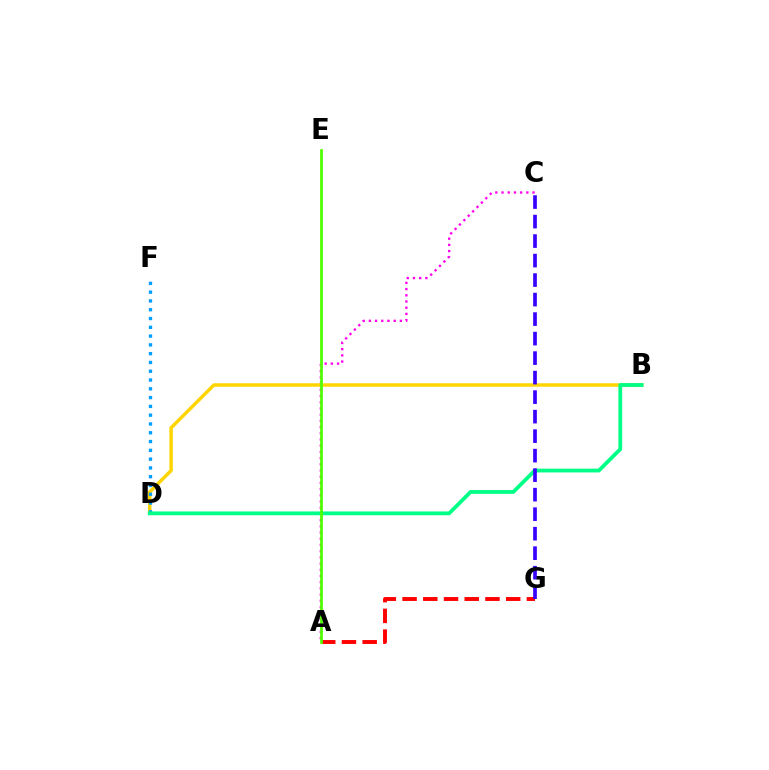{('A', 'C'): [{'color': '#ff00ed', 'line_style': 'dotted', 'thickness': 1.69}], ('B', 'D'): [{'color': '#ffd500', 'line_style': 'solid', 'thickness': 2.49}, {'color': '#00ff86', 'line_style': 'solid', 'thickness': 2.73}], ('D', 'F'): [{'color': '#009eff', 'line_style': 'dotted', 'thickness': 2.39}], ('A', 'G'): [{'color': '#ff0000', 'line_style': 'dashed', 'thickness': 2.82}], ('A', 'E'): [{'color': '#4fff00', 'line_style': 'solid', 'thickness': 1.98}], ('C', 'G'): [{'color': '#3700ff', 'line_style': 'dashed', 'thickness': 2.65}]}